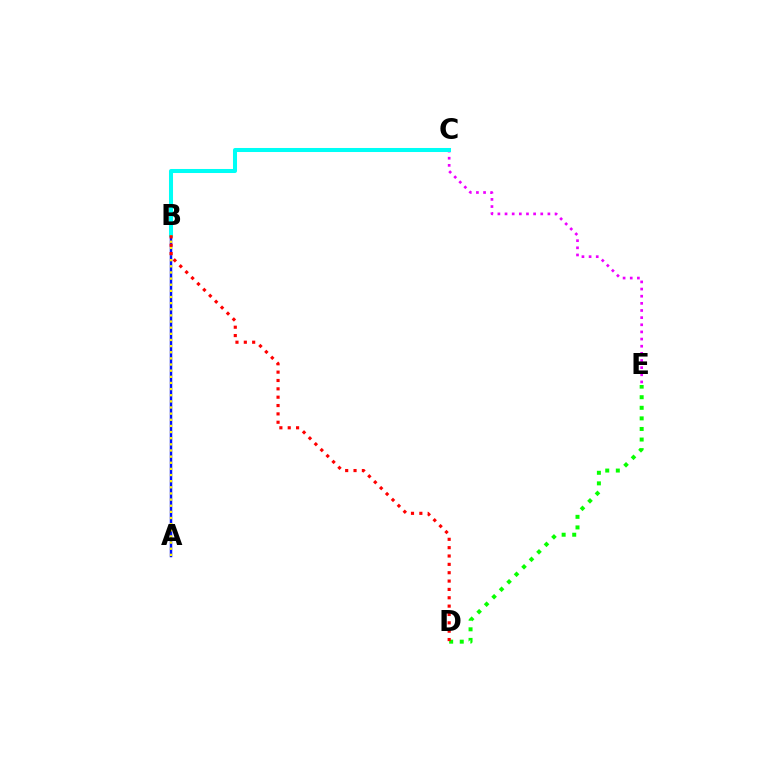{('A', 'B'): [{'color': '#0010ff', 'line_style': 'solid', 'thickness': 1.79}, {'color': '#fcf500', 'line_style': 'dotted', 'thickness': 1.67}], ('D', 'E'): [{'color': '#08ff00', 'line_style': 'dotted', 'thickness': 2.87}], ('C', 'E'): [{'color': '#ee00ff', 'line_style': 'dotted', 'thickness': 1.94}], ('B', 'C'): [{'color': '#00fff6', 'line_style': 'solid', 'thickness': 2.9}], ('B', 'D'): [{'color': '#ff0000', 'line_style': 'dotted', 'thickness': 2.27}]}